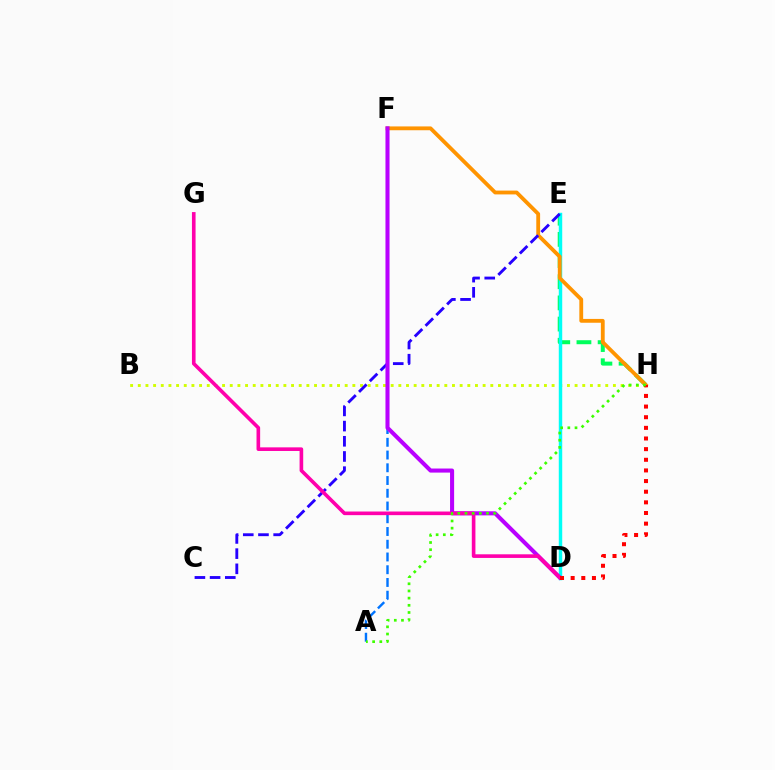{('E', 'H'): [{'color': '#00ff5c', 'line_style': 'dashed', 'thickness': 2.88}], ('B', 'H'): [{'color': '#d1ff00', 'line_style': 'dotted', 'thickness': 2.08}], ('D', 'E'): [{'color': '#00fff6', 'line_style': 'solid', 'thickness': 2.47}], ('F', 'H'): [{'color': '#ff9400', 'line_style': 'solid', 'thickness': 2.75}], ('C', 'E'): [{'color': '#2500ff', 'line_style': 'dashed', 'thickness': 2.06}], ('A', 'F'): [{'color': '#0074ff', 'line_style': 'dashed', 'thickness': 1.73}], ('D', 'F'): [{'color': '#b900ff', 'line_style': 'solid', 'thickness': 2.93}], ('D', 'G'): [{'color': '#ff00ac', 'line_style': 'solid', 'thickness': 2.61}], ('D', 'H'): [{'color': '#ff0000', 'line_style': 'dotted', 'thickness': 2.89}], ('A', 'H'): [{'color': '#3dff00', 'line_style': 'dotted', 'thickness': 1.95}]}